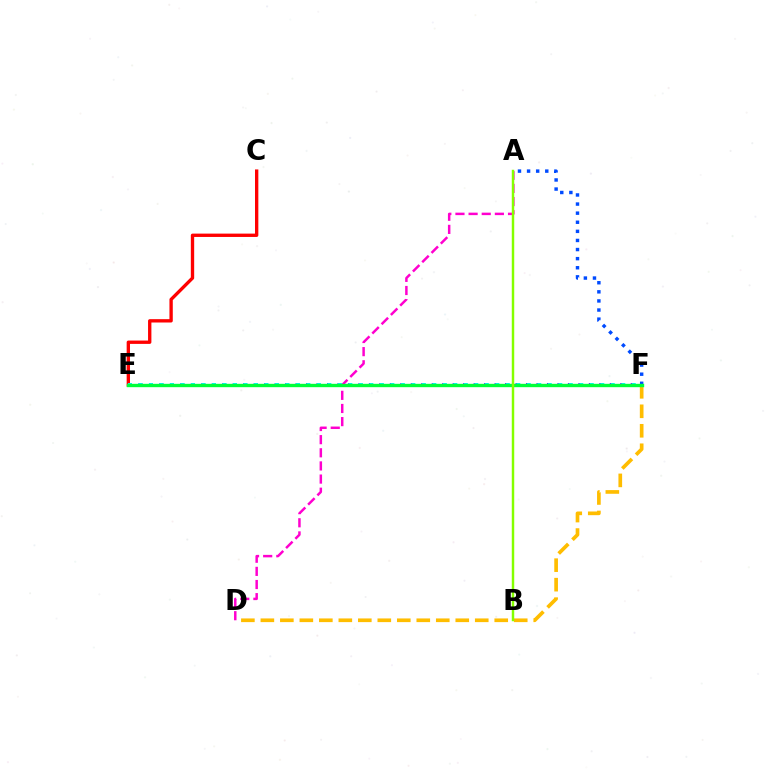{('D', 'F'): [{'color': '#ffbd00', 'line_style': 'dashed', 'thickness': 2.65}], ('E', 'F'): [{'color': '#7200ff', 'line_style': 'dotted', 'thickness': 2.85}, {'color': '#00fff6', 'line_style': 'dotted', 'thickness': 2.85}, {'color': '#00ff39', 'line_style': 'solid', 'thickness': 2.43}], ('C', 'E'): [{'color': '#ff0000', 'line_style': 'solid', 'thickness': 2.41}], ('A', 'D'): [{'color': '#ff00cf', 'line_style': 'dashed', 'thickness': 1.79}], ('A', 'F'): [{'color': '#004bff', 'line_style': 'dotted', 'thickness': 2.47}], ('A', 'B'): [{'color': '#84ff00', 'line_style': 'solid', 'thickness': 1.76}]}